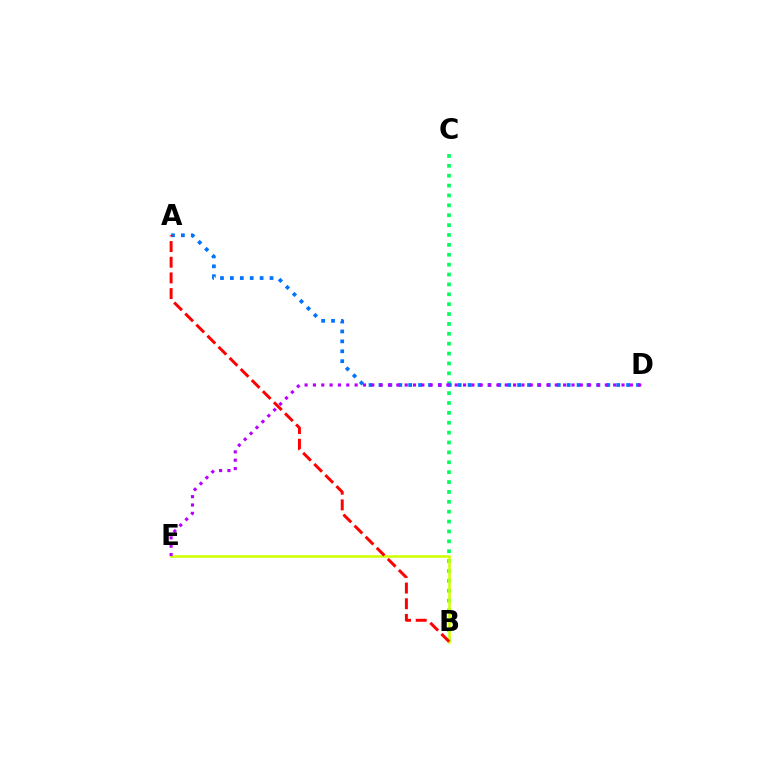{('B', 'C'): [{'color': '#00ff5c', 'line_style': 'dotted', 'thickness': 2.68}], ('A', 'D'): [{'color': '#0074ff', 'line_style': 'dotted', 'thickness': 2.69}], ('B', 'E'): [{'color': '#d1ff00', 'line_style': 'solid', 'thickness': 1.84}], ('A', 'B'): [{'color': '#ff0000', 'line_style': 'dashed', 'thickness': 2.13}], ('D', 'E'): [{'color': '#b900ff', 'line_style': 'dotted', 'thickness': 2.27}]}